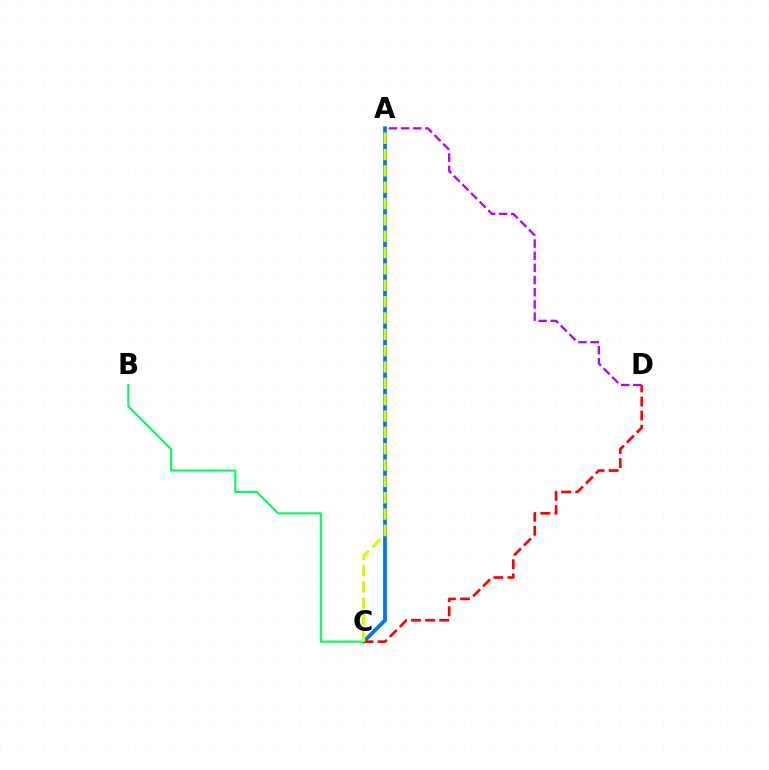{('A', 'C'): [{'color': '#0074ff', 'line_style': 'solid', 'thickness': 2.71}, {'color': '#d1ff00', 'line_style': 'dashed', 'thickness': 2.22}], ('C', 'D'): [{'color': '#ff0000', 'line_style': 'dashed', 'thickness': 1.91}], ('A', 'D'): [{'color': '#b900ff', 'line_style': 'dashed', 'thickness': 1.65}], ('B', 'C'): [{'color': '#00ff5c', 'line_style': 'solid', 'thickness': 1.51}]}